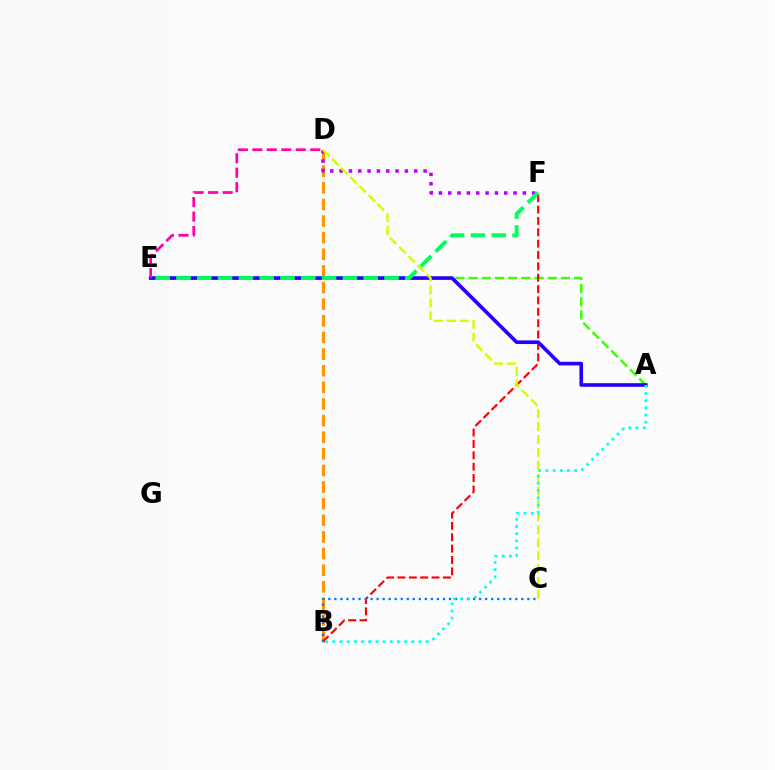{('B', 'D'): [{'color': '#ff9400', 'line_style': 'dashed', 'thickness': 2.26}], ('A', 'E'): [{'color': '#3dff00', 'line_style': 'dashed', 'thickness': 1.79}, {'color': '#2500ff', 'line_style': 'solid', 'thickness': 2.62}], ('B', 'F'): [{'color': '#ff0000', 'line_style': 'dashed', 'thickness': 1.54}], ('D', 'F'): [{'color': '#b900ff', 'line_style': 'dotted', 'thickness': 2.54}], ('B', 'C'): [{'color': '#0074ff', 'line_style': 'dotted', 'thickness': 1.64}], ('C', 'D'): [{'color': '#d1ff00', 'line_style': 'dashed', 'thickness': 1.75}], ('E', 'F'): [{'color': '#00ff5c', 'line_style': 'dashed', 'thickness': 2.83}], ('A', 'B'): [{'color': '#00fff6', 'line_style': 'dotted', 'thickness': 1.95}], ('D', 'E'): [{'color': '#ff00ac', 'line_style': 'dashed', 'thickness': 1.97}]}